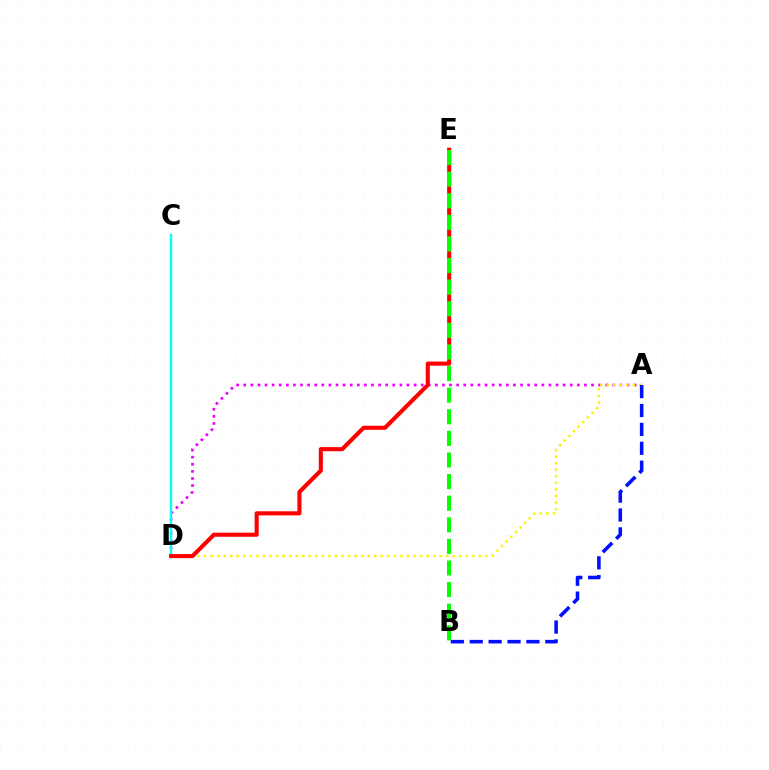{('A', 'D'): [{'color': '#ee00ff', 'line_style': 'dotted', 'thickness': 1.93}, {'color': '#fcf500', 'line_style': 'dotted', 'thickness': 1.78}], ('C', 'D'): [{'color': '#00fff6', 'line_style': 'solid', 'thickness': 1.7}], ('D', 'E'): [{'color': '#ff0000', 'line_style': 'solid', 'thickness': 2.95}], ('B', 'E'): [{'color': '#08ff00', 'line_style': 'dashed', 'thickness': 2.93}], ('A', 'B'): [{'color': '#0010ff', 'line_style': 'dashed', 'thickness': 2.57}]}